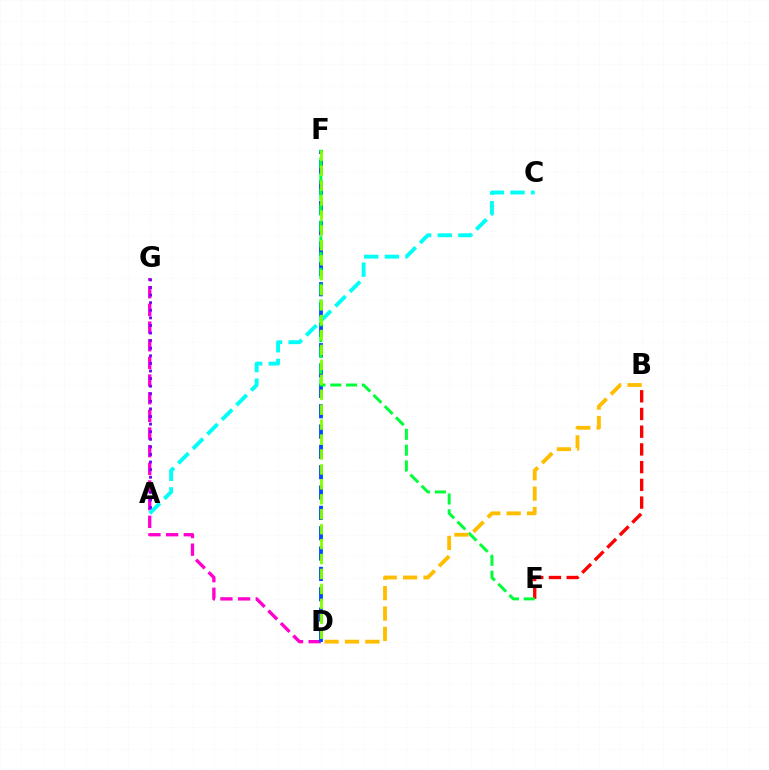{('B', 'E'): [{'color': '#ff0000', 'line_style': 'dashed', 'thickness': 2.41}], ('D', 'G'): [{'color': '#ff00cf', 'line_style': 'dashed', 'thickness': 2.4}], ('D', 'F'): [{'color': '#004bff', 'line_style': 'dashed', 'thickness': 2.76}, {'color': '#84ff00', 'line_style': 'dashed', 'thickness': 2.03}], ('A', 'G'): [{'color': '#7200ff', 'line_style': 'dotted', 'thickness': 2.06}], ('E', 'F'): [{'color': '#00ff39', 'line_style': 'dashed', 'thickness': 2.15}], ('A', 'C'): [{'color': '#00fff6', 'line_style': 'dashed', 'thickness': 2.8}], ('B', 'D'): [{'color': '#ffbd00', 'line_style': 'dashed', 'thickness': 2.77}]}